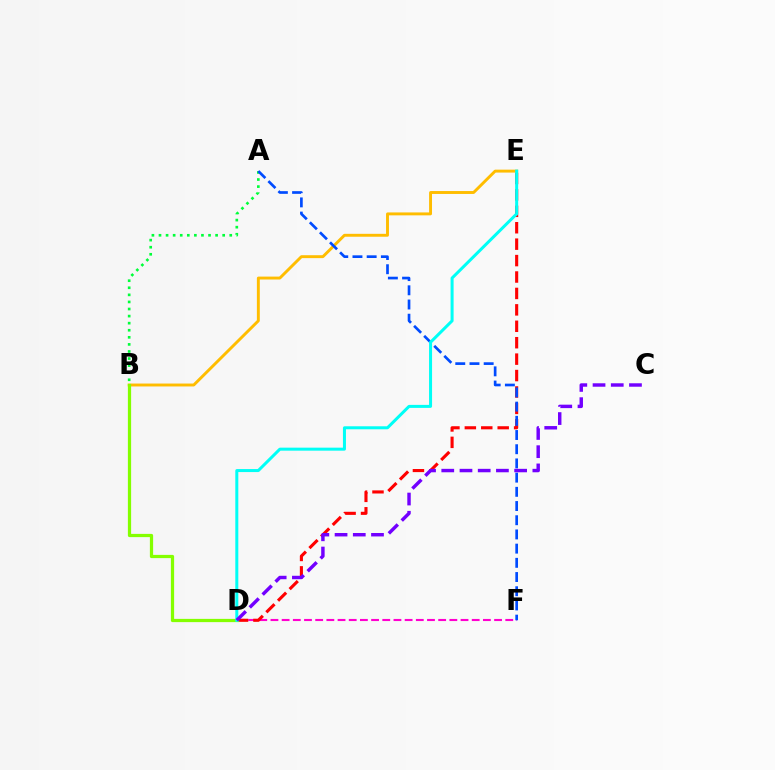{('B', 'E'): [{'color': '#ffbd00', 'line_style': 'solid', 'thickness': 2.1}], ('D', 'F'): [{'color': '#ff00cf', 'line_style': 'dashed', 'thickness': 1.52}], ('D', 'E'): [{'color': '#ff0000', 'line_style': 'dashed', 'thickness': 2.23}, {'color': '#00fff6', 'line_style': 'solid', 'thickness': 2.17}], ('A', 'B'): [{'color': '#00ff39', 'line_style': 'dotted', 'thickness': 1.92}], ('A', 'F'): [{'color': '#004bff', 'line_style': 'dashed', 'thickness': 1.93}], ('B', 'D'): [{'color': '#84ff00', 'line_style': 'solid', 'thickness': 2.34}], ('C', 'D'): [{'color': '#7200ff', 'line_style': 'dashed', 'thickness': 2.47}]}